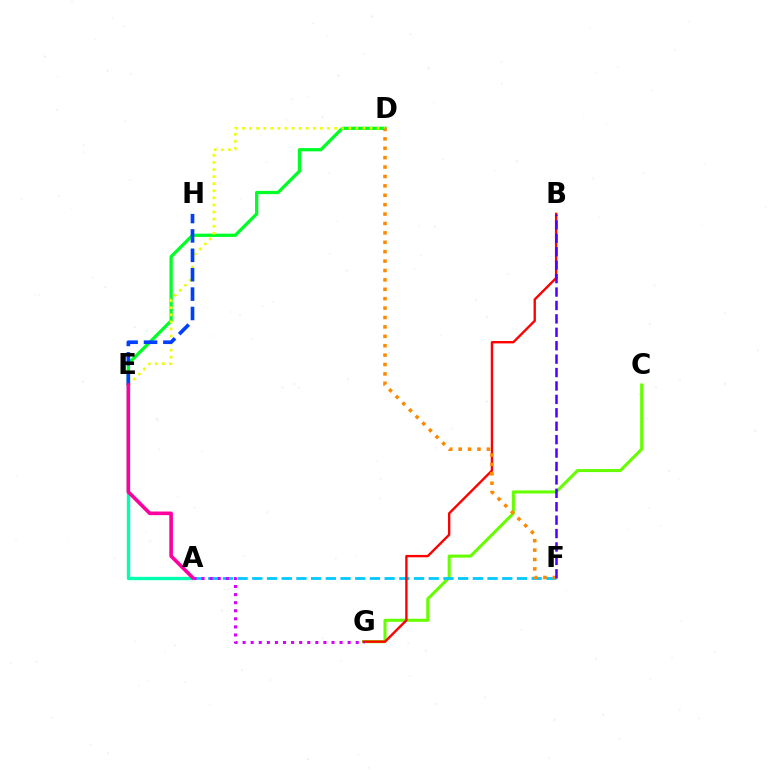{('D', 'E'): [{'color': '#00ff27', 'line_style': 'solid', 'thickness': 2.35}, {'color': '#eeff00', 'line_style': 'dotted', 'thickness': 1.92}], ('C', 'G'): [{'color': '#66ff00', 'line_style': 'solid', 'thickness': 2.2}], ('A', 'F'): [{'color': '#00c7ff', 'line_style': 'dashed', 'thickness': 2.0}], ('A', 'E'): [{'color': '#00ffaf', 'line_style': 'solid', 'thickness': 2.42}, {'color': '#ff00a0', 'line_style': 'solid', 'thickness': 2.61}], ('E', 'H'): [{'color': '#003fff', 'line_style': 'dashed', 'thickness': 2.63}], ('B', 'G'): [{'color': '#ff0000', 'line_style': 'solid', 'thickness': 1.71}], ('A', 'G'): [{'color': '#d600ff', 'line_style': 'dotted', 'thickness': 2.19}], ('D', 'F'): [{'color': '#ff8800', 'line_style': 'dotted', 'thickness': 2.55}], ('B', 'F'): [{'color': '#4f00ff', 'line_style': 'dashed', 'thickness': 1.82}]}